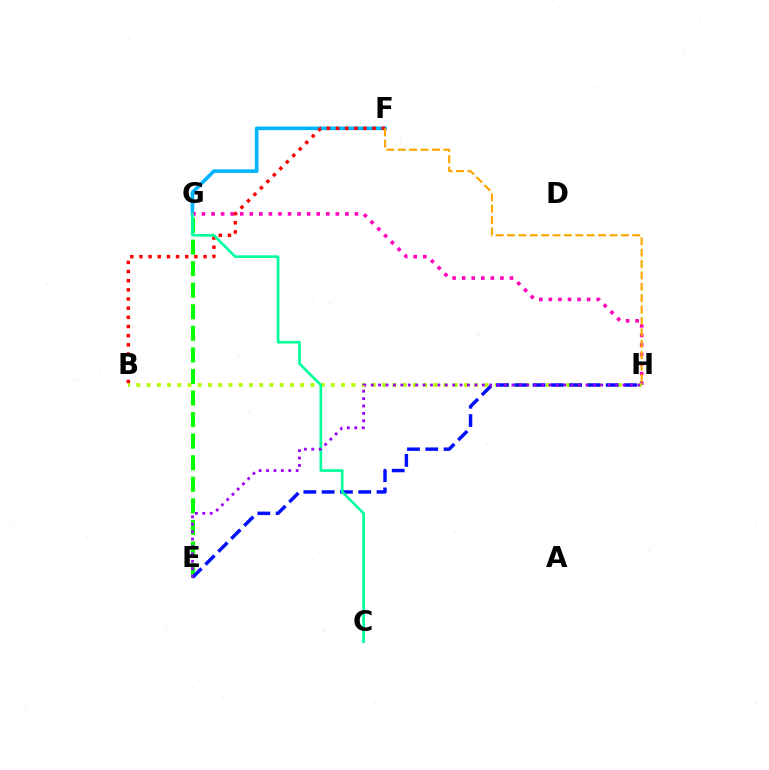{('F', 'G'): [{'color': '#00b5ff', 'line_style': 'solid', 'thickness': 2.6}], ('G', 'H'): [{'color': '#ff00bd', 'line_style': 'dotted', 'thickness': 2.6}], ('B', 'H'): [{'color': '#b3ff00', 'line_style': 'dotted', 'thickness': 2.78}], ('E', 'G'): [{'color': '#08ff00', 'line_style': 'dashed', 'thickness': 2.93}], ('E', 'H'): [{'color': '#0010ff', 'line_style': 'dashed', 'thickness': 2.49}, {'color': '#9b00ff', 'line_style': 'dotted', 'thickness': 2.01}], ('B', 'F'): [{'color': '#ff0000', 'line_style': 'dotted', 'thickness': 2.49}], ('C', 'G'): [{'color': '#00ff9d', 'line_style': 'solid', 'thickness': 1.92}], ('F', 'H'): [{'color': '#ffa500', 'line_style': 'dashed', 'thickness': 1.55}]}